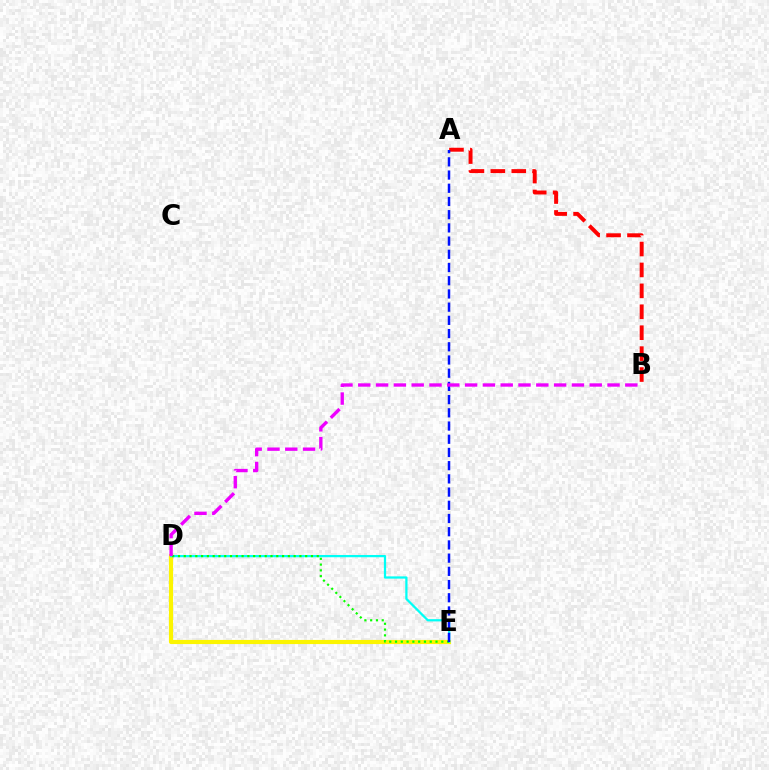{('D', 'E'): [{'color': '#fcf500', 'line_style': 'solid', 'thickness': 2.98}, {'color': '#00fff6', 'line_style': 'solid', 'thickness': 1.62}, {'color': '#08ff00', 'line_style': 'dotted', 'thickness': 1.57}], ('A', 'B'): [{'color': '#ff0000', 'line_style': 'dashed', 'thickness': 2.84}], ('A', 'E'): [{'color': '#0010ff', 'line_style': 'dashed', 'thickness': 1.79}], ('B', 'D'): [{'color': '#ee00ff', 'line_style': 'dashed', 'thickness': 2.42}]}